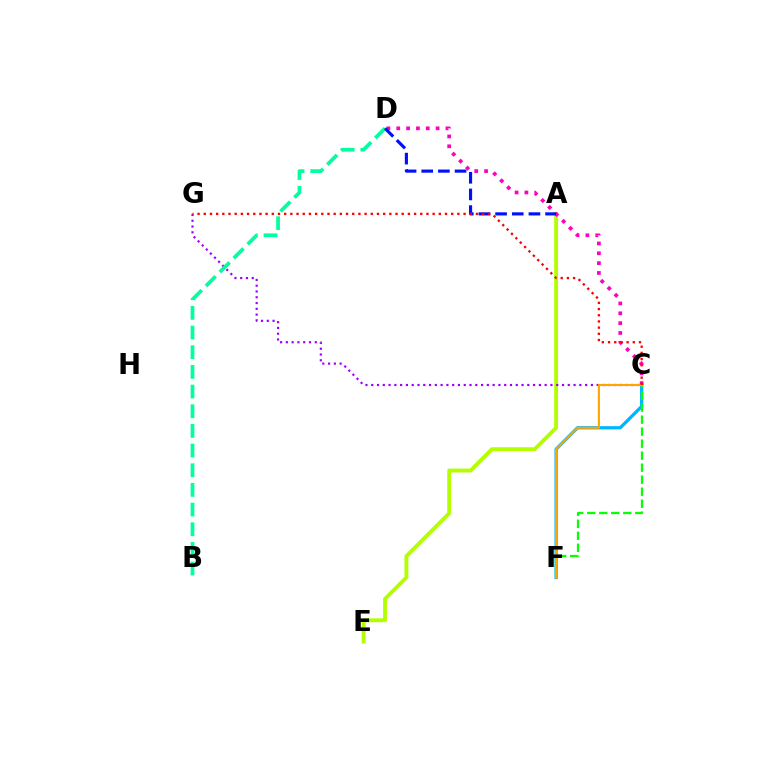{('C', 'F'): [{'color': '#00b5ff', 'line_style': 'solid', 'thickness': 2.36}, {'color': '#08ff00', 'line_style': 'dashed', 'thickness': 1.63}, {'color': '#ffa500', 'line_style': 'solid', 'thickness': 1.53}], ('A', 'E'): [{'color': '#b3ff00', 'line_style': 'solid', 'thickness': 2.79}], ('C', 'D'): [{'color': '#ff00bd', 'line_style': 'dotted', 'thickness': 2.67}], ('C', 'G'): [{'color': '#9b00ff', 'line_style': 'dotted', 'thickness': 1.57}, {'color': '#ff0000', 'line_style': 'dotted', 'thickness': 1.68}], ('B', 'D'): [{'color': '#00ff9d', 'line_style': 'dashed', 'thickness': 2.67}], ('A', 'D'): [{'color': '#0010ff', 'line_style': 'dashed', 'thickness': 2.26}]}